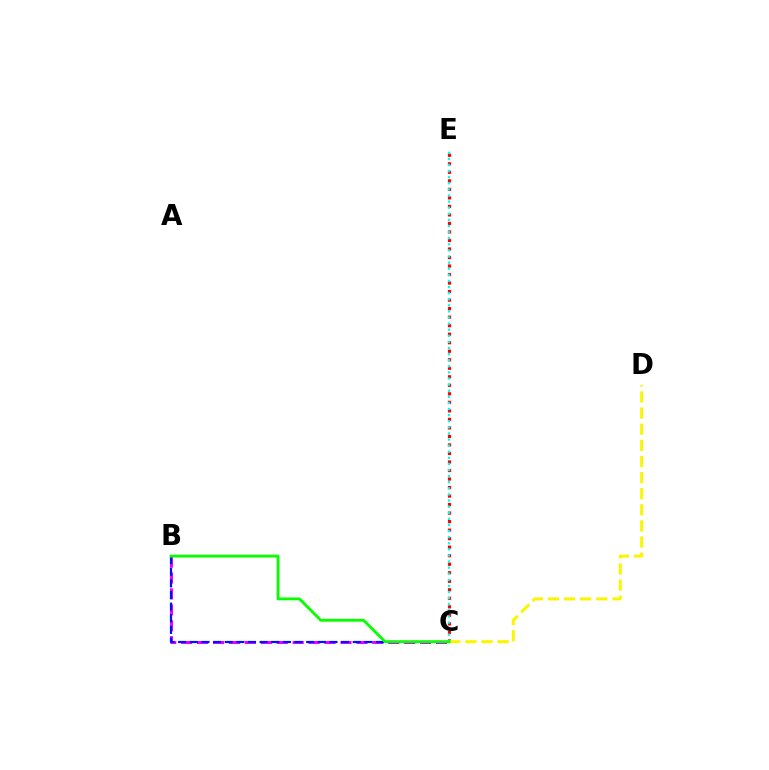{('C', 'E'): [{'color': '#ff0000', 'line_style': 'dotted', 'thickness': 2.31}, {'color': '#00fff6', 'line_style': 'dotted', 'thickness': 1.66}], ('B', 'C'): [{'color': '#ee00ff', 'line_style': 'dashed', 'thickness': 2.16}, {'color': '#0010ff', 'line_style': 'dashed', 'thickness': 1.58}, {'color': '#08ff00', 'line_style': 'solid', 'thickness': 2.05}], ('C', 'D'): [{'color': '#fcf500', 'line_style': 'dashed', 'thickness': 2.19}]}